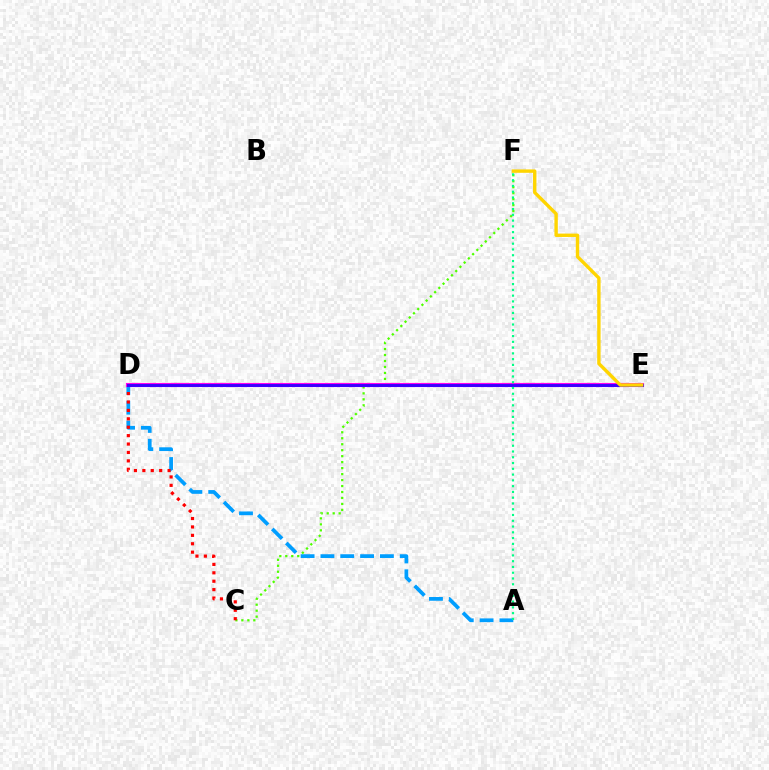{('A', 'D'): [{'color': '#009eff', 'line_style': 'dashed', 'thickness': 2.69}], ('C', 'F'): [{'color': '#4fff00', 'line_style': 'dotted', 'thickness': 1.62}], ('C', 'D'): [{'color': '#ff0000', 'line_style': 'dotted', 'thickness': 2.28}], ('D', 'E'): [{'color': '#ff00ed', 'line_style': 'solid', 'thickness': 2.97}, {'color': '#3700ff', 'line_style': 'solid', 'thickness': 2.1}], ('E', 'F'): [{'color': '#ffd500', 'line_style': 'solid', 'thickness': 2.44}], ('A', 'F'): [{'color': '#00ff86', 'line_style': 'dotted', 'thickness': 1.57}]}